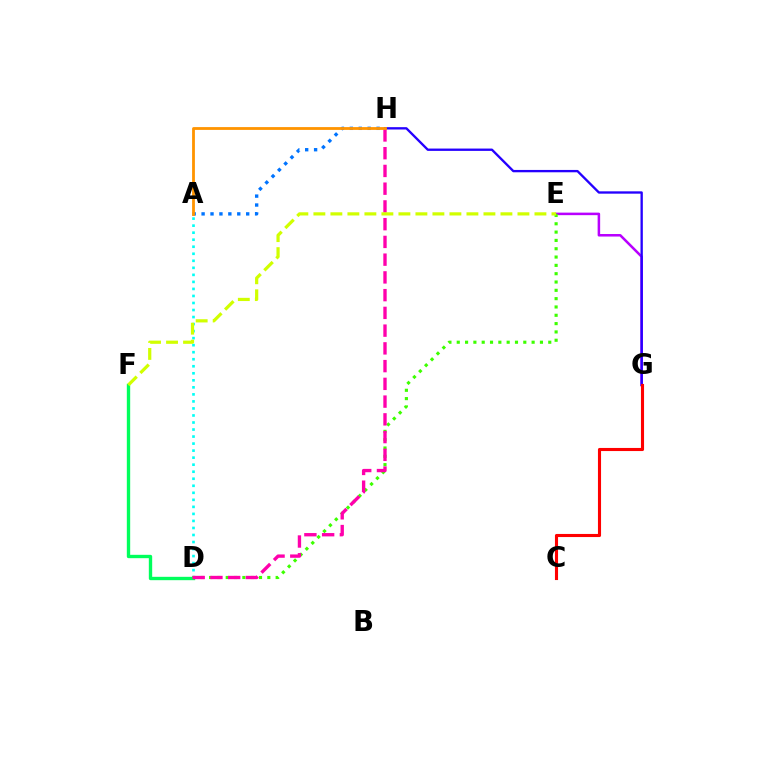{('A', 'D'): [{'color': '#00fff6', 'line_style': 'dotted', 'thickness': 1.91}], ('E', 'G'): [{'color': '#b900ff', 'line_style': 'solid', 'thickness': 1.82}], ('D', 'F'): [{'color': '#00ff5c', 'line_style': 'solid', 'thickness': 2.42}], ('G', 'H'): [{'color': '#2500ff', 'line_style': 'solid', 'thickness': 1.68}], ('D', 'E'): [{'color': '#3dff00', 'line_style': 'dotted', 'thickness': 2.26}], ('D', 'H'): [{'color': '#ff00ac', 'line_style': 'dashed', 'thickness': 2.41}], ('A', 'H'): [{'color': '#0074ff', 'line_style': 'dotted', 'thickness': 2.42}, {'color': '#ff9400', 'line_style': 'solid', 'thickness': 2.02}], ('E', 'F'): [{'color': '#d1ff00', 'line_style': 'dashed', 'thickness': 2.31}], ('C', 'G'): [{'color': '#ff0000', 'line_style': 'solid', 'thickness': 2.23}]}